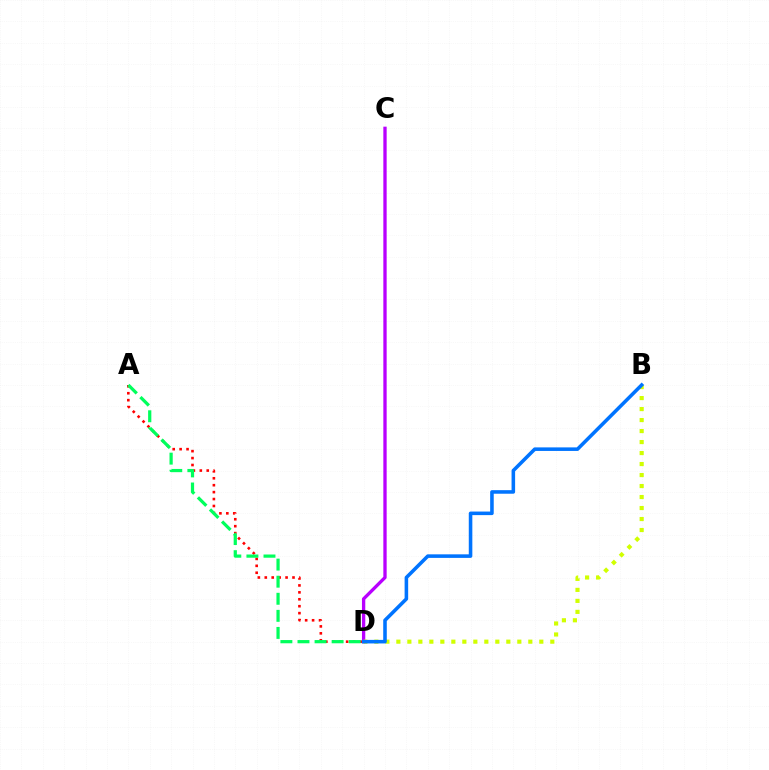{('A', 'D'): [{'color': '#ff0000', 'line_style': 'dotted', 'thickness': 1.88}, {'color': '#00ff5c', 'line_style': 'dashed', 'thickness': 2.32}], ('C', 'D'): [{'color': '#b900ff', 'line_style': 'solid', 'thickness': 2.39}], ('B', 'D'): [{'color': '#d1ff00', 'line_style': 'dotted', 'thickness': 2.99}, {'color': '#0074ff', 'line_style': 'solid', 'thickness': 2.56}]}